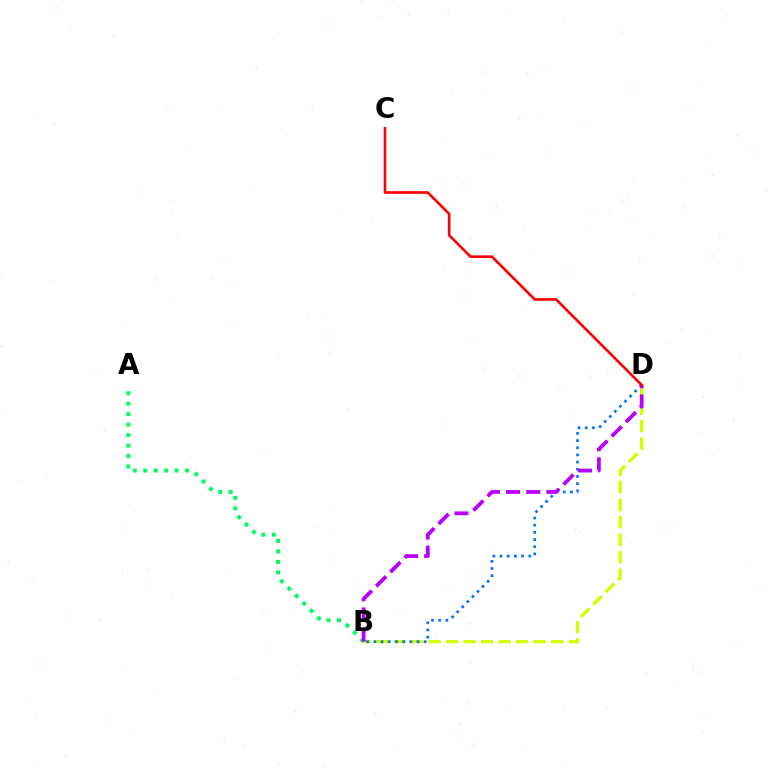{('B', 'D'): [{'color': '#d1ff00', 'line_style': 'dashed', 'thickness': 2.38}, {'color': '#0074ff', 'line_style': 'dotted', 'thickness': 1.95}, {'color': '#b900ff', 'line_style': 'dashed', 'thickness': 2.74}], ('A', 'B'): [{'color': '#00ff5c', 'line_style': 'dotted', 'thickness': 2.85}], ('C', 'D'): [{'color': '#ff0000', 'line_style': 'solid', 'thickness': 1.89}]}